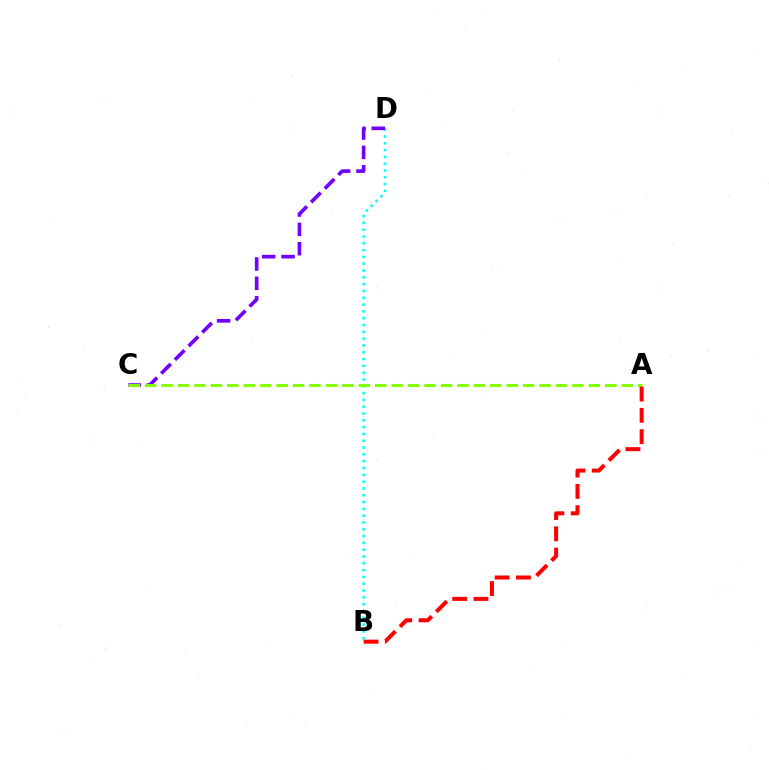{('B', 'D'): [{'color': '#00fff6', 'line_style': 'dotted', 'thickness': 1.85}], ('C', 'D'): [{'color': '#7200ff', 'line_style': 'dashed', 'thickness': 2.63}], ('A', 'C'): [{'color': '#84ff00', 'line_style': 'dashed', 'thickness': 2.23}], ('A', 'B'): [{'color': '#ff0000', 'line_style': 'dashed', 'thickness': 2.89}]}